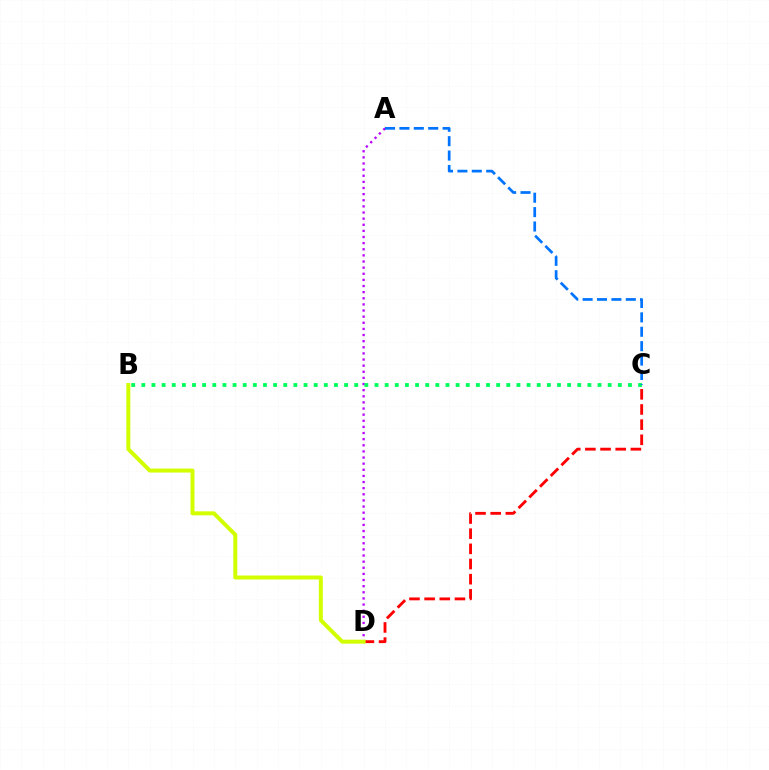{('A', 'D'): [{'color': '#b900ff', 'line_style': 'dotted', 'thickness': 1.66}], ('B', 'C'): [{'color': '#00ff5c', 'line_style': 'dotted', 'thickness': 2.75}], ('C', 'D'): [{'color': '#ff0000', 'line_style': 'dashed', 'thickness': 2.06}], ('B', 'D'): [{'color': '#d1ff00', 'line_style': 'solid', 'thickness': 2.87}], ('A', 'C'): [{'color': '#0074ff', 'line_style': 'dashed', 'thickness': 1.96}]}